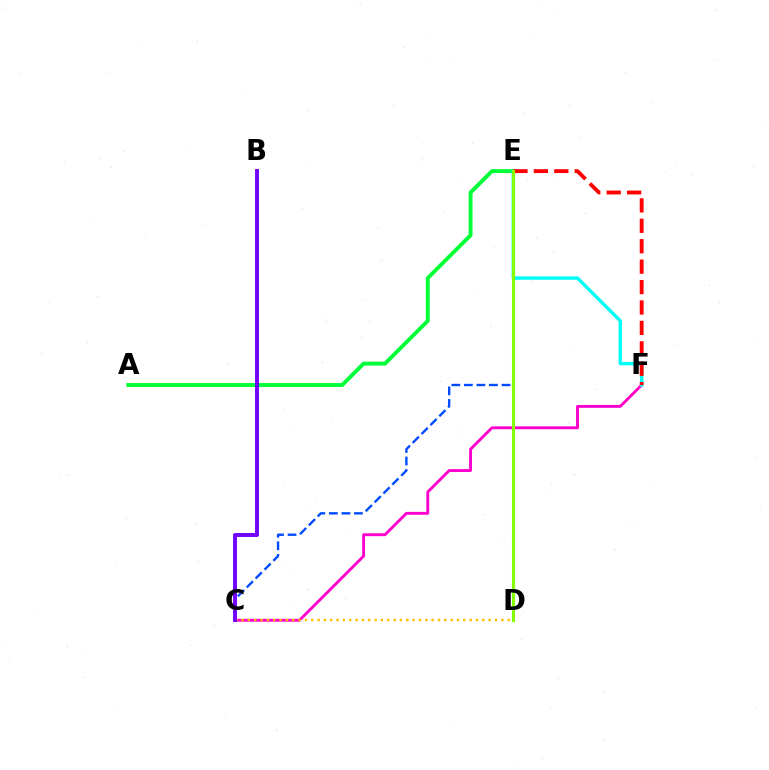{('A', 'E'): [{'color': '#00ff39', 'line_style': 'solid', 'thickness': 2.82}], ('C', 'F'): [{'color': '#ff00cf', 'line_style': 'solid', 'thickness': 2.09}], ('E', 'F'): [{'color': '#00fff6', 'line_style': 'solid', 'thickness': 2.48}, {'color': '#ff0000', 'line_style': 'dashed', 'thickness': 2.77}], ('C', 'E'): [{'color': '#004bff', 'line_style': 'dashed', 'thickness': 1.7}], ('D', 'E'): [{'color': '#84ff00', 'line_style': 'solid', 'thickness': 2.22}], ('C', 'D'): [{'color': '#ffbd00', 'line_style': 'dotted', 'thickness': 1.72}], ('B', 'C'): [{'color': '#7200ff', 'line_style': 'solid', 'thickness': 2.81}]}